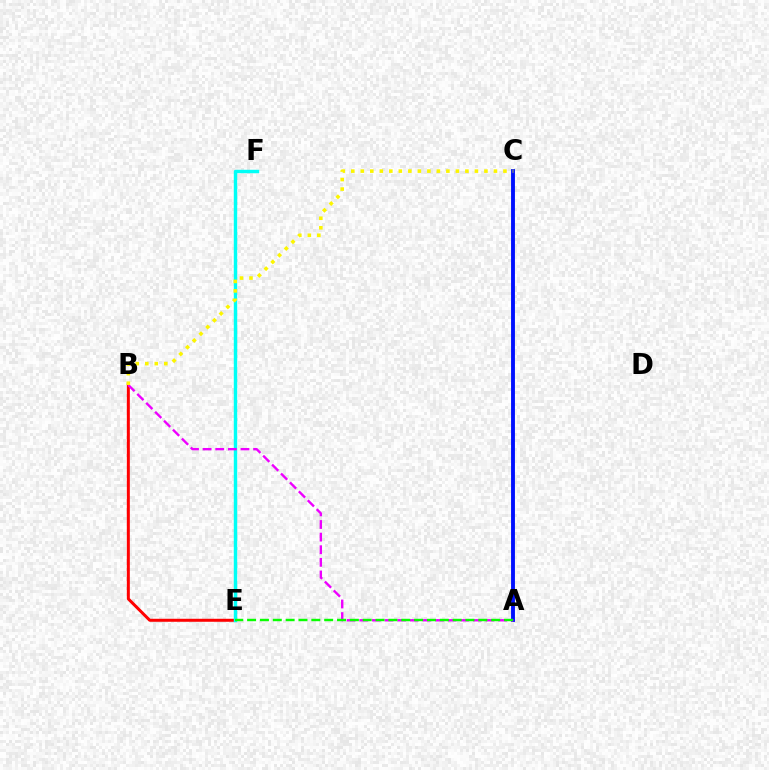{('B', 'E'): [{'color': '#ff0000', 'line_style': 'solid', 'thickness': 2.16}], ('E', 'F'): [{'color': '#00fff6', 'line_style': 'solid', 'thickness': 2.47}], ('A', 'C'): [{'color': '#0010ff', 'line_style': 'solid', 'thickness': 2.79}], ('A', 'B'): [{'color': '#ee00ff', 'line_style': 'dashed', 'thickness': 1.71}], ('B', 'C'): [{'color': '#fcf500', 'line_style': 'dotted', 'thickness': 2.58}], ('A', 'E'): [{'color': '#08ff00', 'line_style': 'dashed', 'thickness': 1.75}]}